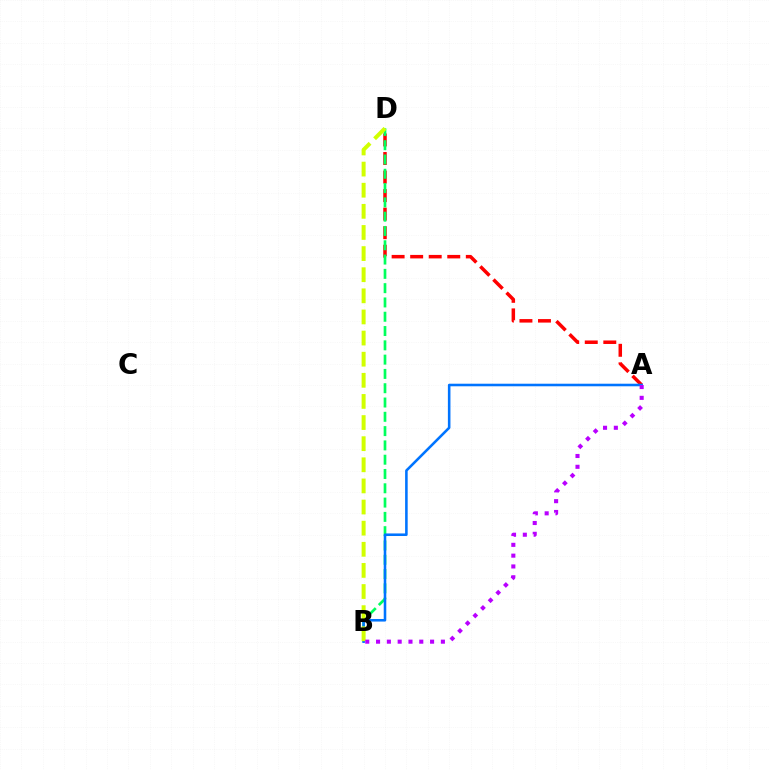{('A', 'D'): [{'color': '#ff0000', 'line_style': 'dashed', 'thickness': 2.52}], ('B', 'D'): [{'color': '#00ff5c', 'line_style': 'dashed', 'thickness': 1.94}, {'color': '#d1ff00', 'line_style': 'dashed', 'thickness': 2.87}], ('A', 'B'): [{'color': '#0074ff', 'line_style': 'solid', 'thickness': 1.85}, {'color': '#b900ff', 'line_style': 'dotted', 'thickness': 2.94}]}